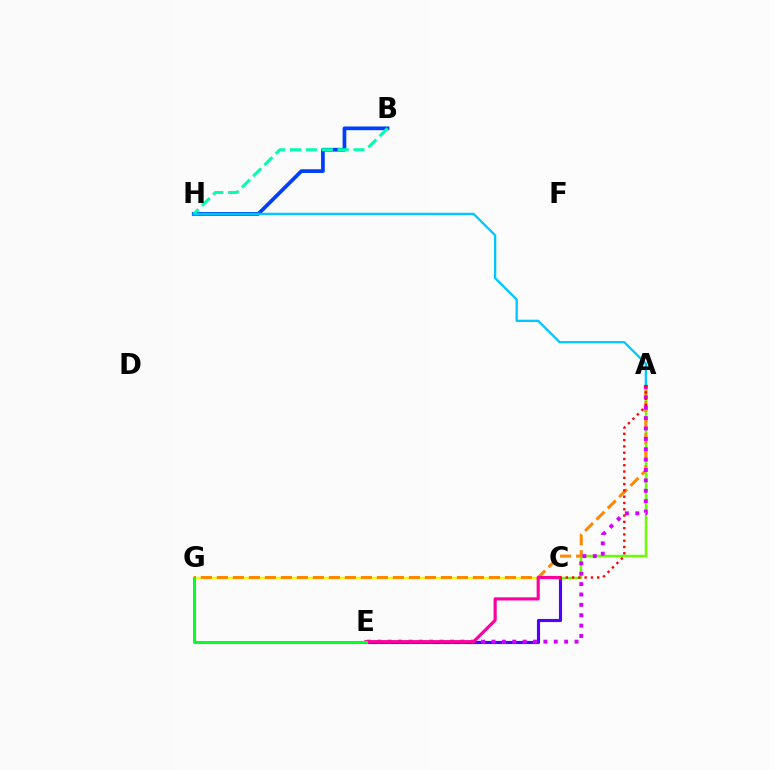{('A', 'C'): [{'color': '#66ff00', 'line_style': 'solid', 'thickness': 1.74}, {'color': '#ff0000', 'line_style': 'dotted', 'thickness': 1.71}], ('C', 'E'): [{'color': '#4f00ff', 'line_style': 'solid', 'thickness': 2.25}, {'color': '#ff00a0', 'line_style': 'solid', 'thickness': 2.26}], ('B', 'H'): [{'color': '#003fff', 'line_style': 'solid', 'thickness': 2.68}, {'color': '#00ffaf', 'line_style': 'dashed', 'thickness': 2.16}], ('C', 'G'): [{'color': '#eeff00', 'line_style': 'solid', 'thickness': 1.71}], ('A', 'G'): [{'color': '#ff8800', 'line_style': 'dashed', 'thickness': 2.17}], ('A', 'E'): [{'color': '#d600ff', 'line_style': 'dotted', 'thickness': 2.82}], ('A', 'H'): [{'color': '#00c7ff', 'line_style': 'solid', 'thickness': 1.65}], ('E', 'G'): [{'color': '#00ff27', 'line_style': 'solid', 'thickness': 2.13}]}